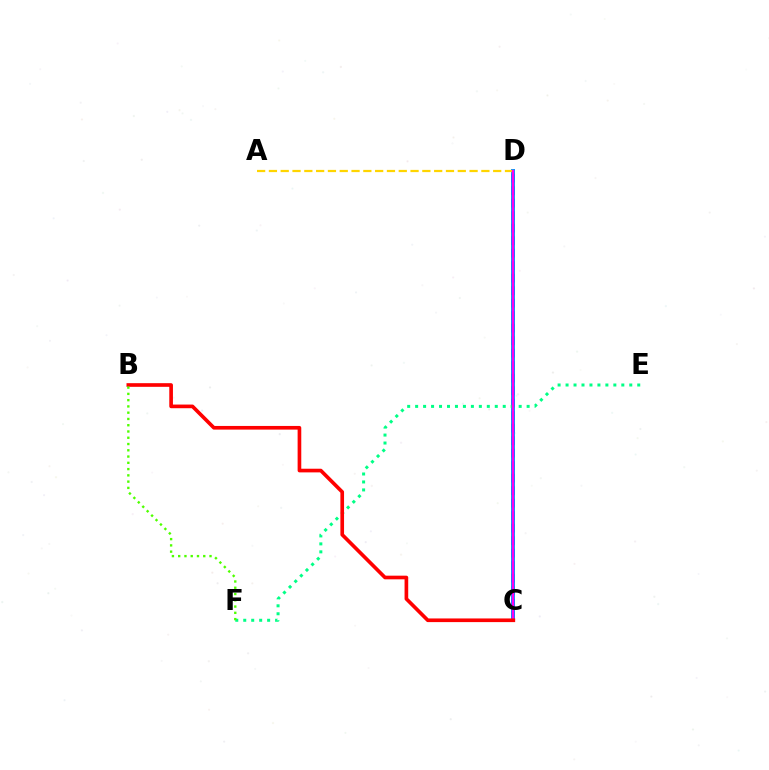{('C', 'D'): [{'color': '#009eff', 'line_style': 'solid', 'thickness': 2.87}, {'color': '#3700ff', 'line_style': 'dashed', 'thickness': 1.7}, {'color': '#ff00ed', 'line_style': 'solid', 'thickness': 1.67}], ('E', 'F'): [{'color': '#00ff86', 'line_style': 'dotted', 'thickness': 2.16}], ('A', 'D'): [{'color': '#ffd500', 'line_style': 'dashed', 'thickness': 1.6}], ('B', 'C'): [{'color': '#ff0000', 'line_style': 'solid', 'thickness': 2.63}], ('B', 'F'): [{'color': '#4fff00', 'line_style': 'dotted', 'thickness': 1.7}]}